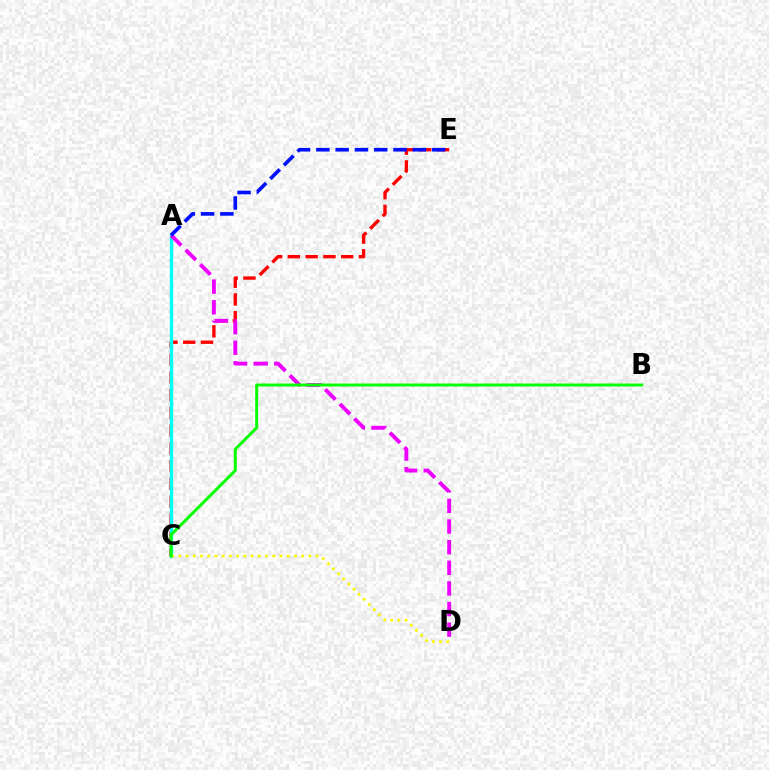{('C', 'E'): [{'color': '#ff0000', 'line_style': 'dashed', 'thickness': 2.41}], ('A', 'C'): [{'color': '#00fff6', 'line_style': 'solid', 'thickness': 2.43}], ('A', 'D'): [{'color': '#ee00ff', 'line_style': 'dashed', 'thickness': 2.8}], ('C', 'D'): [{'color': '#fcf500', 'line_style': 'dotted', 'thickness': 1.96}], ('A', 'E'): [{'color': '#0010ff', 'line_style': 'dashed', 'thickness': 2.62}], ('B', 'C'): [{'color': '#08ff00', 'line_style': 'solid', 'thickness': 2.13}]}